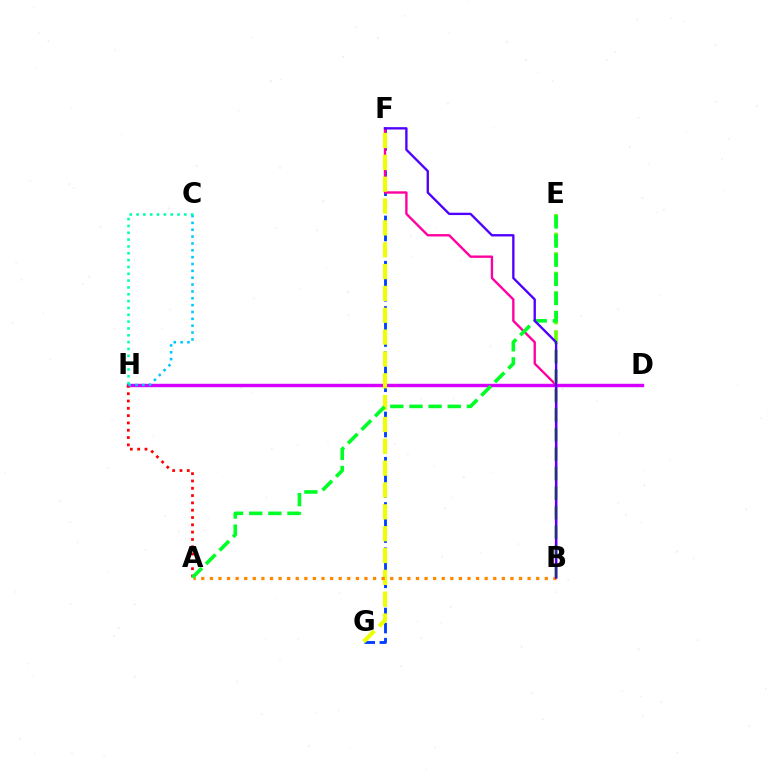{('D', 'H'): [{'color': '#d600ff', 'line_style': 'solid', 'thickness': 2.46}], ('F', 'G'): [{'color': '#003fff', 'line_style': 'dashed', 'thickness': 2.05}, {'color': '#eeff00', 'line_style': 'dashed', 'thickness': 2.97}], ('B', 'F'): [{'color': '#ff00a0', 'line_style': 'solid', 'thickness': 1.7}, {'color': '#4f00ff', 'line_style': 'solid', 'thickness': 1.69}], ('B', 'E'): [{'color': '#66ff00', 'line_style': 'dashed', 'thickness': 2.65}], ('A', 'H'): [{'color': '#ff0000', 'line_style': 'dotted', 'thickness': 1.99}], ('C', 'H'): [{'color': '#00c7ff', 'line_style': 'dotted', 'thickness': 1.86}, {'color': '#00ffaf', 'line_style': 'dotted', 'thickness': 1.86}], ('A', 'B'): [{'color': '#ff8800', 'line_style': 'dotted', 'thickness': 2.33}], ('A', 'E'): [{'color': '#00ff27', 'line_style': 'dashed', 'thickness': 2.6}]}